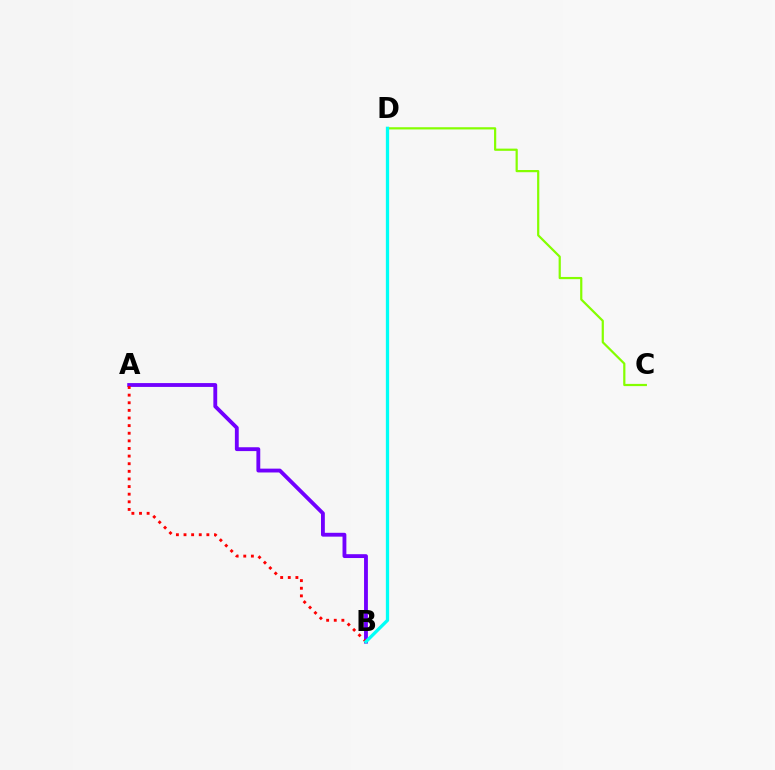{('C', 'D'): [{'color': '#84ff00', 'line_style': 'solid', 'thickness': 1.59}], ('A', 'B'): [{'color': '#7200ff', 'line_style': 'solid', 'thickness': 2.77}, {'color': '#ff0000', 'line_style': 'dotted', 'thickness': 2.07}], ('B', 'D'): [{'color': '#00fff6', 'line_style': 'solid', 'thickness': 2.37}]}